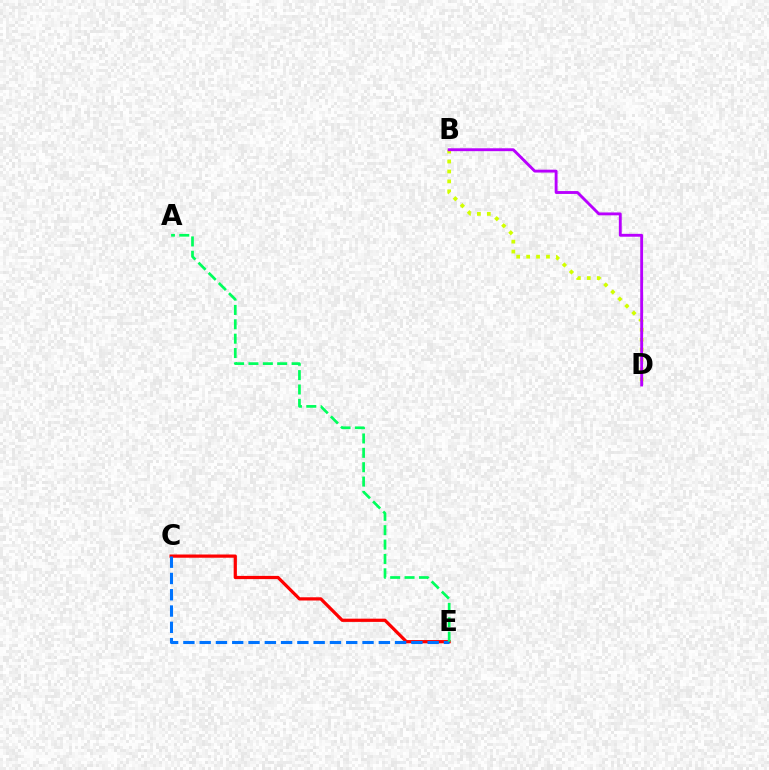{('C', 'E'): [{'color': '#ff0000', 'line_style': 'solid', 'thickness': 2.32}, {'color': '#0074ff', 'line_style': 'dashed', 'thickness': 2.21}], ('B', 'D'): [{'color': '#d1ff00', 'line_style': 'dotted', 'thickness': 2.7}, {'color': '#b900ff', 'line_style': 'solid', 'thickness': 2.07}], ('A', 'E'): [{'color': '#00ff5c', 'line_style': 'dashed', 'thickness': 1.95}]}